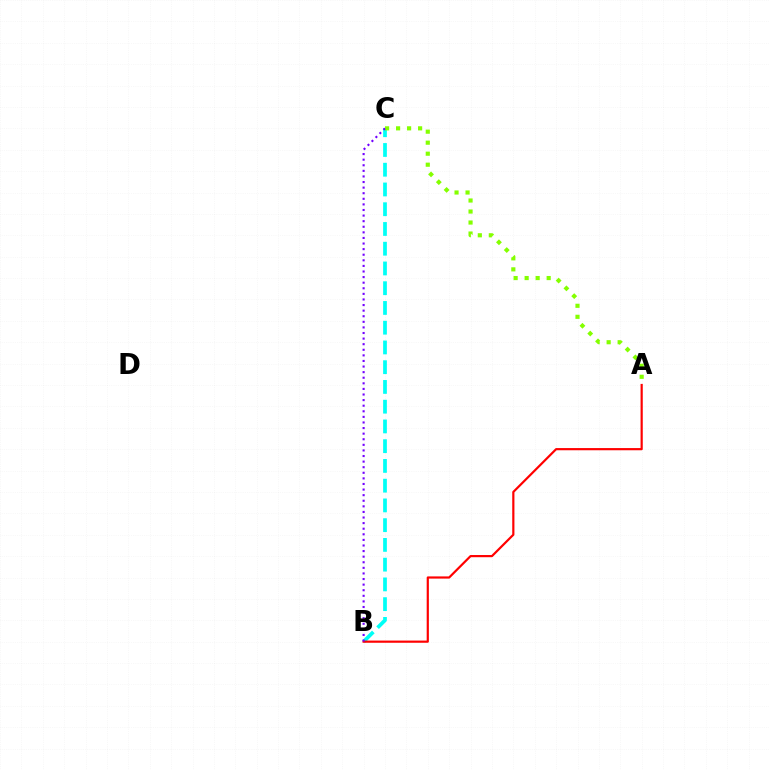{('B', 'C'): [{'color': '#00fff6', 'line_style': 'dashed', 'thickness': 2.68}, {'color': '#7200ff', 'line_style': 'dotted', 'thickness': 1.52}], ('A', 'C'): [{'color': '#84ff00', 'line_style': 'dotted', 'thickness': 2.99}], ('A', 'B'): [{'color': '#ff0000', 'line_style': 'solid', 'thickness': 1.58}]}